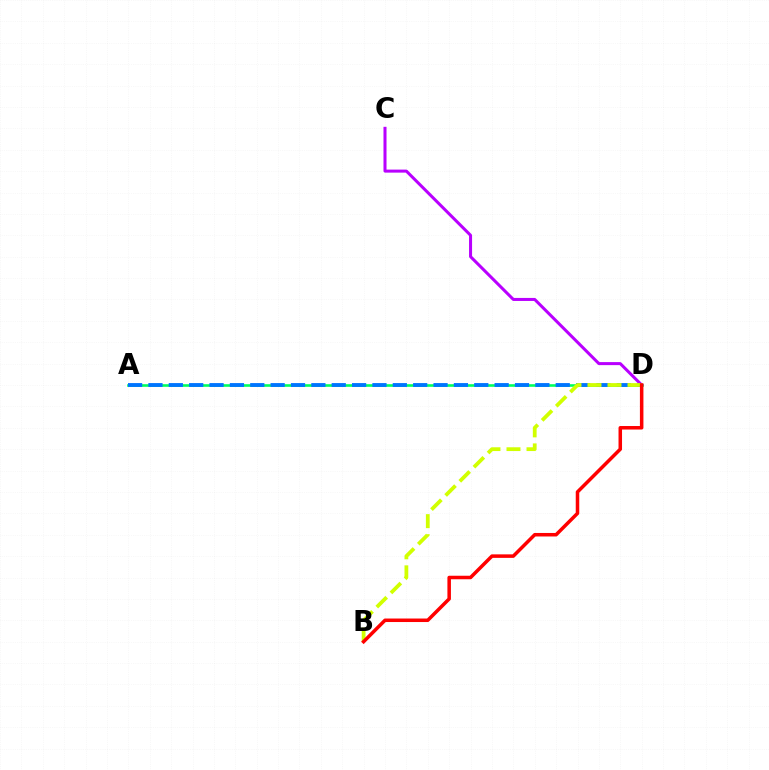{('A', 'D'): [{'color': '#00ff5c', 'line_style': 'solid', 'thickness': 1.89}, {'color': '#0074ff', 'line_style': 'dashed', 'thickness': 2.77}], ('C', 'D'): [{'color': '#b900ff', 'line_style': 'solid', 'thickness': 2.18}], ('B', 'D'): [{'color': '#d1ff00', 'line_style': 'dashed', 'thickness': 2.72}, {'color': '#ff0000', 'line_style': 'solid', 'thickness': 2.53}]}